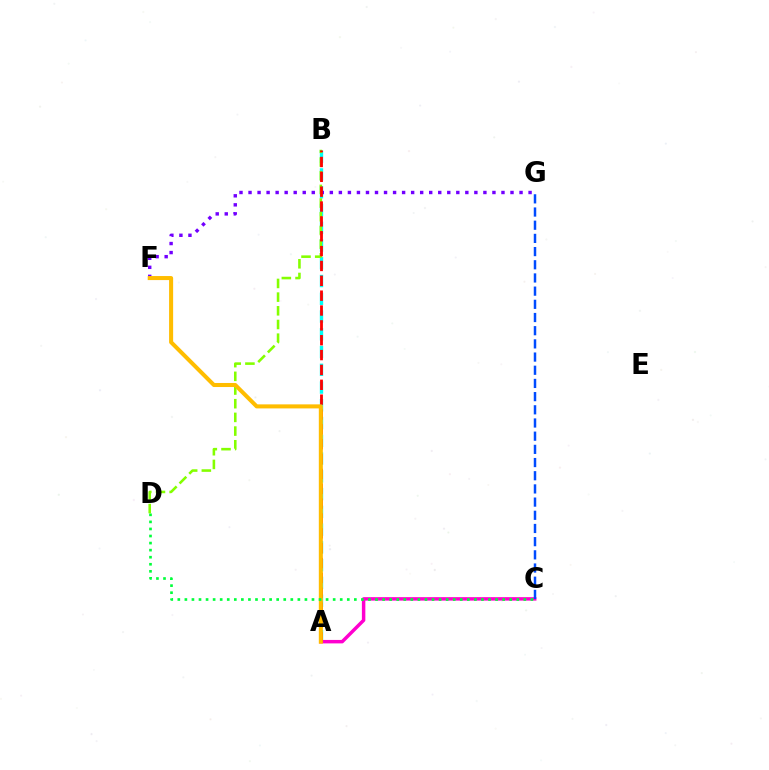{('A', 'B'): [{'color': '#00fff6', 'line_style': 'dashed', 'thickness': 2.41}, {'color': '#ff0000', 'line_style': 'dashed', 'thickness': 2.02}], ('F', 'G'): [{'color': '#7200ff', 'line_style': 'dotted', 'thickness': 2.45}], ('A', 'C'): [{'color': '#ff00cf', 'line_style': 'solid', 'thickness': 2.49}], ('B', 'D'): [{'color': '#84ff00', 'line_style': 'dashed', 'thickness': 1.86}], ('C', 'G'): [{'color': '#004bff', 'line_style': 'dashed', 'thickness': 1.79}], ('A', 'F'): [{'color': '#ffbd00', 'line_style': 'solid', 'thickness': 2.91}], ('C', 'D'): [{'color': '#00ff39', 'line_style': 'dotted', 'thickness': 1.92}]}